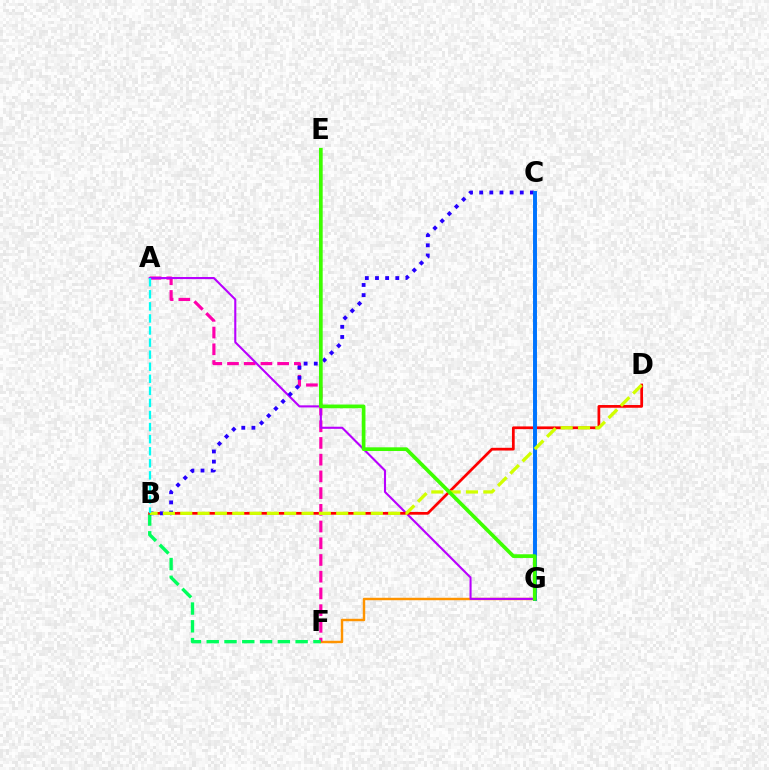{('F', 'G'): [{'color': '#ff9400', 'line_style': 'solid', 'thickness': 1.76}], ('A', 'F'): [{'color': '#ff00ac', 'line_style': 'dashed', 'thickness': 2.27}], ('B', 'F'): [{'color': '#00ff5c', 'line_style': 'dashed', 'thickness': 2.42}], ('A', 'G'): [{'color': '#b900ff', 'line_style': 'solid', 'thickness': 1.51}], ('B', 'D'): [{'color': '#ff0000', 'line_style': 'solid', 'thickness': 1.96}, {'color': '#d1ff00', 'line_style': 'dashed', 'thickness': 2.35}], ('B', 'C'): [{'color': '#2500ff', 'line_style': 'dotted', 'thickness': 2.76}], ('C', 'G'): [{'color': '#0074ff', 'line_style': 'solid', 'thickness': 2.85}], ('A', 'B'): [{'color': '#00fff6', 'line_style': 'dashed', 'thickness': 1.64}], ('E', 'G'): [{'color': '#3dff00', 'line_style': 'solid', 'thickness': 2.66}]}